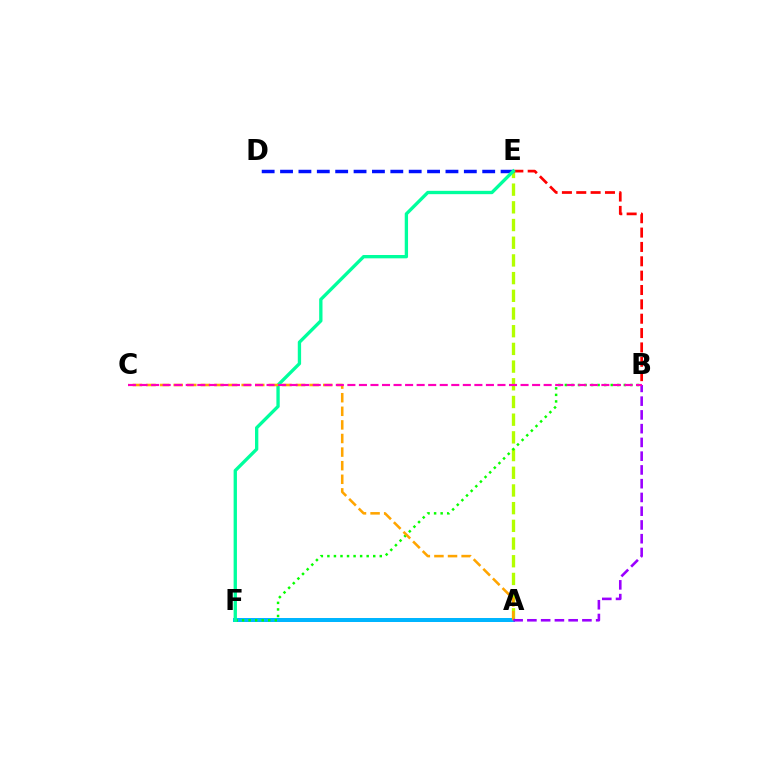{('A', 'E'): [{'color': '#b3ff00', 'line_style': 'dashed', 'thickness': 2.4}], ('B', 'E'): [{'color': '#ff0000', 'line_style': 'dashed', 'thickness': 1.95}], ('D', 'E'): [{'color': '#0010ff', 'line_style': 'dashed', 'thickness': 2.5}], ('A', 'F'): [{'color': '#00b5ff', 'line_style': 'solid', 'thickness': 2.87}], ('B', 'F'): [{'color': '#08ff00', 'line_style': 'dotted', 'thickness': 1.78}], ('E', 'F'): [{'color': '#00ff9d', 'line_style': 'solid', 'thickness': 2.39}], ('A', 'C'): [{'color': '#ffa500', 'line_style': 'dashed', 'thickness': 1.85}], ('A', 'B'): [{'color': '#9b00ff', 'line_style': 'dashed', 'thickness': 1.87}], ('B', 'C'): [{'color': '#ff00bd', 'line_style': 'dashed', 'thickness': 1.57}]}